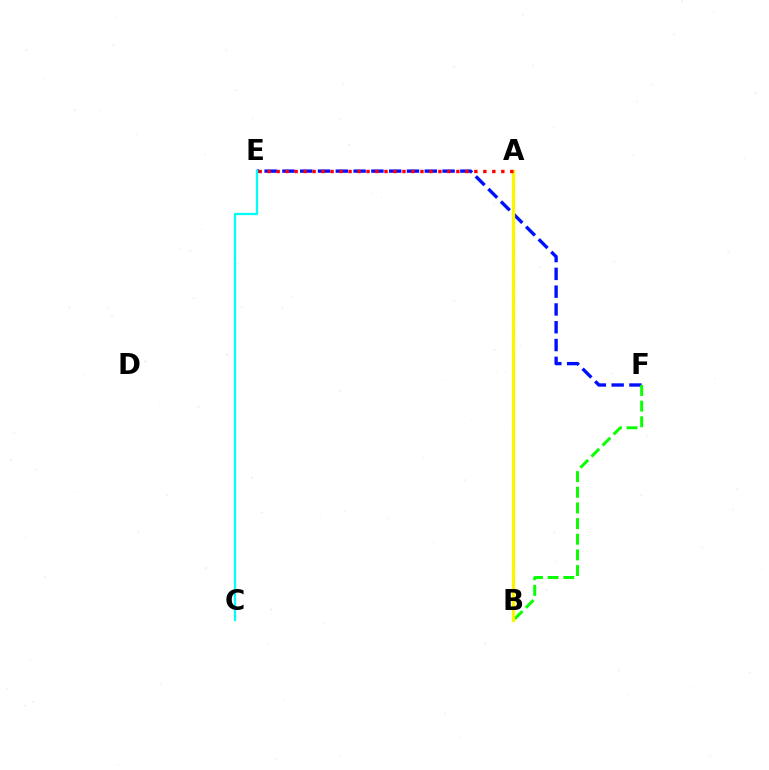{('E', 'F'): [{'color': '#0010ff', 'line_style': 'dashed', 'thickness': 2.42}], ('A', 'B'): [{'color': '#ee00ff', 'line_style': 'dashed', 'thickness': 2.17}, {'color': '#fcf500', 'line_style': 'solid', 'thickness': 2.35}], ('B', 'F'): [{'color': '#08ff00', 'line_style': 'dashed', 'thickness': 2.13}], ('A', 'E'): [{'color': '#ff0000', 'line_style': 'dotted', 'thickness': 2.44}], ('C', 'E'): [{'color': '#00fff6', 'line_style': 'solid', 'thickness': 1.64}]}